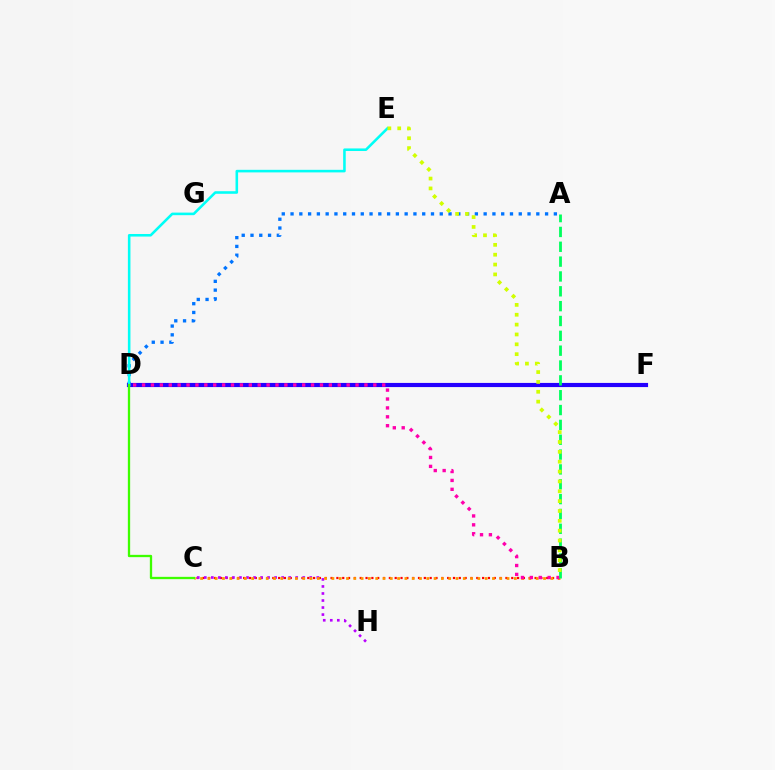{('B', 'C'): [{'color': '#ff0000', 'line_style': 'dotted', 'thickness': 1.58}, {'color': '#ff9400', 'line_style': 'dotted', 'thickness': 1.98}], ('A', 'D'): [{'color': '#0074ff', 'line_style': 'dotted', 'thickness': 2.38}], ('C', 'H'): [{'color': '#b900ff', 'line_style': 'dotted', 'thickness': 1.91}], ('D', 'F'): [{'color': '#2500ff', 'line_style': 'solid', 'thickness': 2.98}], ('B', 'D'): [{'color': '#ff00ac', 'line_style': 'dotted', 'thickness': 2.42}], ('A', 'B'): [{'color': '#00ff5c', 'line_style': 'dashed', 'thickness': 2.02}], ('D', 'E'): [{'color': '#00fff6', 'line_style': 'solid', 'thickness': 1.85}], ('C', 'D'): [{'color': '#3dff00', 'line_style': 'solid', 'thickness': 1.66}], ('B', 'E'): [{'color': '#d1ff00', 'line_style': 'dotted', 'thickness': 2.68}]}